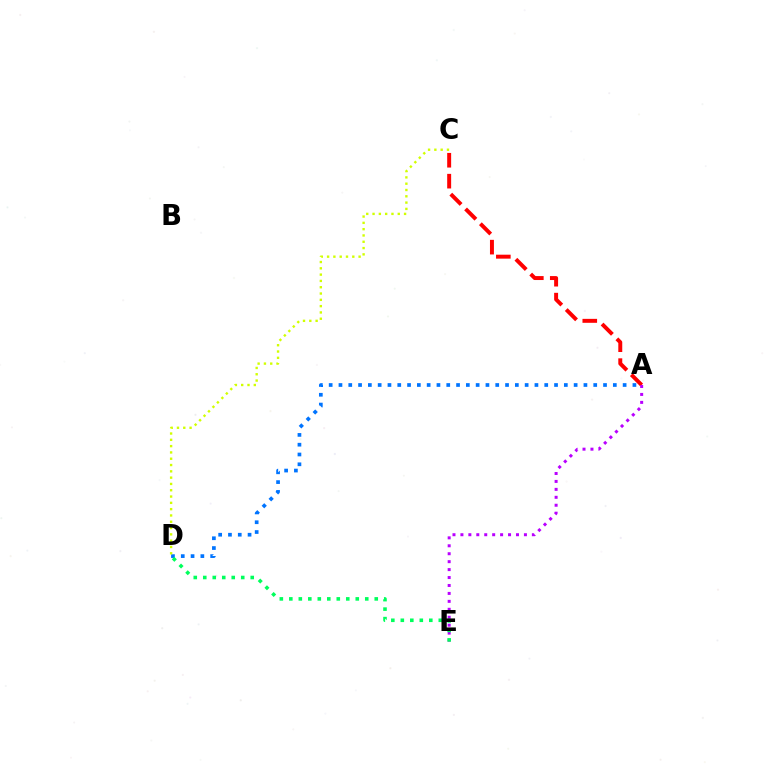{('A', 'C'): [{'color': '#ff0000', 'line_style': 'dashed', 'thickness': 2.84}], ('A', 'E'): [{'color': '#b900ff', 'line_style': 'dotted', 'thickness': 2.16}], ('A', 'D'): [{'color': '#0074ff', 'line_style': 'dotted', 'thickness': 2.66}], ('D', 'E'): [{'color': '#00ff5c', 'line_style': 'dotted', 'thickness': 2.58}], ('C', 'D'): [{'color': '#d1ff00', 'line_style': 'dotted', 'thickness': 1.71}]}